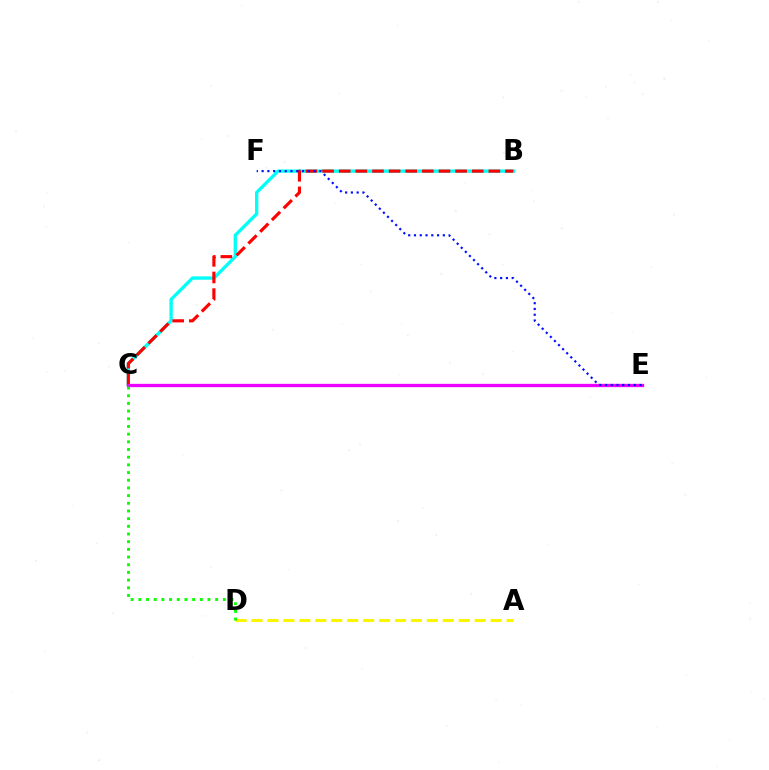{('A', 'D'): [{'color': '#fcf500', 'line_style': 'dashed', 'thickness': 2.17}], ('B', 'C'): [{'color': '#00fff6', 'line_style': 'solid', 'thickness': 2.39}, {'color': '#ff0000', 'line_style': 'dashed', 'thickness': 2.26}], ('C', 'E'): [{'color': '#ee00ff', 'line_style': 'solid', 'thickness': 2.38}], ('E', 'F'): [{'color': '#0010ff', 'line_style': 'dotted', 'thickness': 1.57}], ('C', 'D'): [{'color': '#08ff00', 'line_style': 'dotted', 'thickness': 2.09}]}